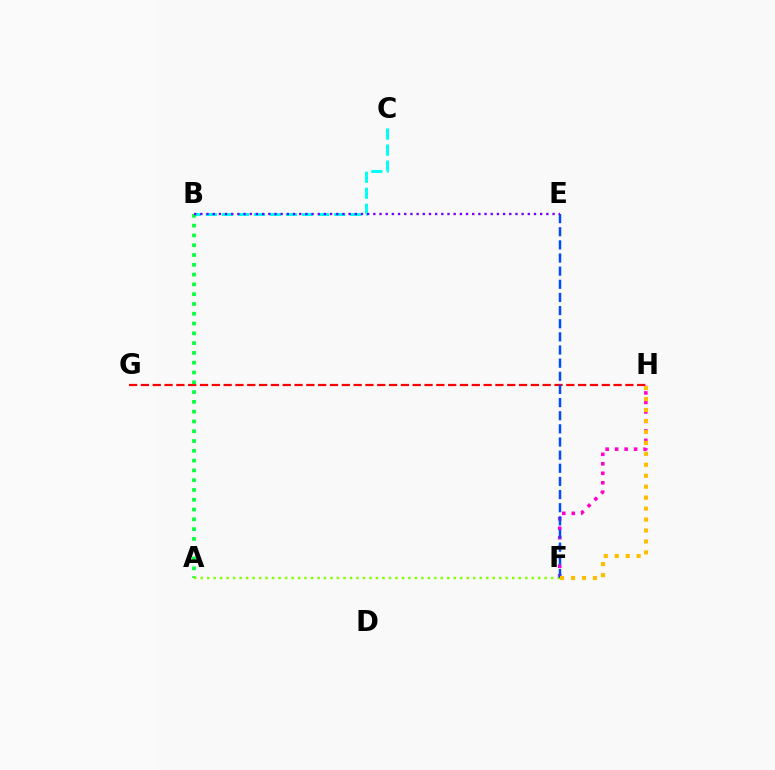{('B', 'C'): [{'color': '#00fff6', 'line_style': 'dashed', 'thickness': 2.18}], ('G', 'H'): [{'color': '#ff0000', 'line_style': 'dashed', 'thickness': 1.61}], ('A', 'B'): [{'color': '#00ff39', 'line_style': 'dotted', 'thickness': 2.66}], ('F', 'H'): [{'color': '#ff00cf', 'line_style': 'dotted', 'thickness': 2.58}, {'color': '#ffbd00', 'line_style': 'dotted', 'thickness': 2.98}], ('A', 'F'): [{'color': '#84ff00', 'line_style': 'dotted', 'thickness': 1.76}], ('E', 'F'): [{'color': '#004bff', 'line_style': 'dashed', 'thickness': 1.79}], ('B', 'E'): [{'color': '#7200ff', 'line_style': 'dotted', 'thickness': 1.68}]}